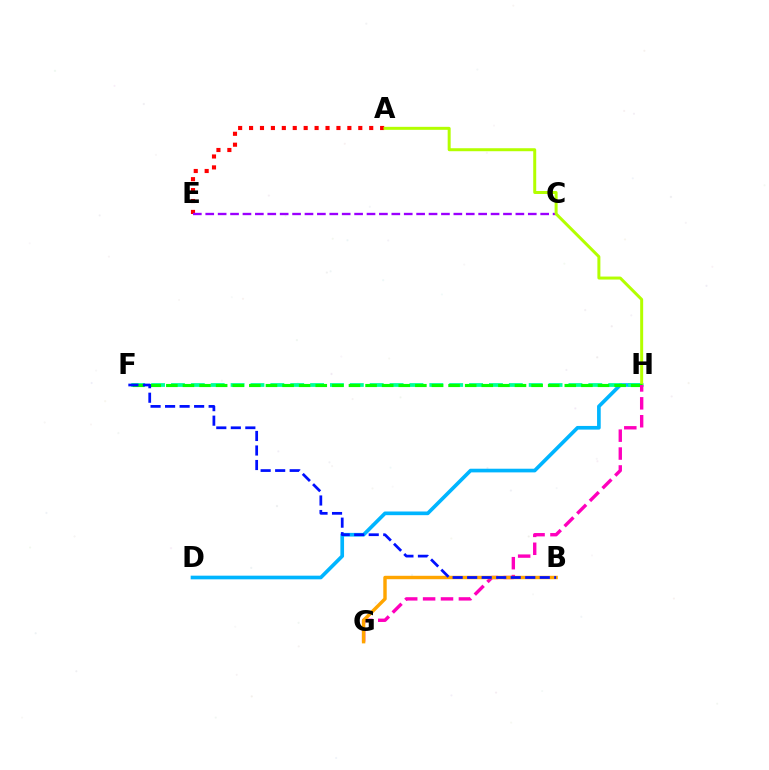{('D', 'H'): [{'color': '#00b5ff', 'line_style': 'solid', 'thickness': 2.64}], ('F', 'H'): [{'color': '#00ff9d', 'line_style': 'dashed', 'thickness': 2.7}, {'color': '#08ff00', 'line_style': 'dashed', 'thickness': 2.26}], ('A', 'E'): [{'color': '#ff0000', 'line_style': 'dotted', 'thickness': 2.97}], ('C', 'E'): [{'color': '#9b00ff', 'line_style': 'dashed', 'thickness': 1.69}], ('A', 'H'): [{'color': '#b3ff00', 'line_style': 'solid', 'thickness': 2.15}], ('G', 'H'): [{'color': '#ff00bd', 'line_style': 'dashed', 'thickness': 2.43}], ('B', 'G'): [{'color': '#ffa500', 'line_style': 'solid', 'thickness': 2.46}], ('B', 'F'): [{'color': '#0010ff', 'line_style': 'dashed', 'thickness': 1.97}]}